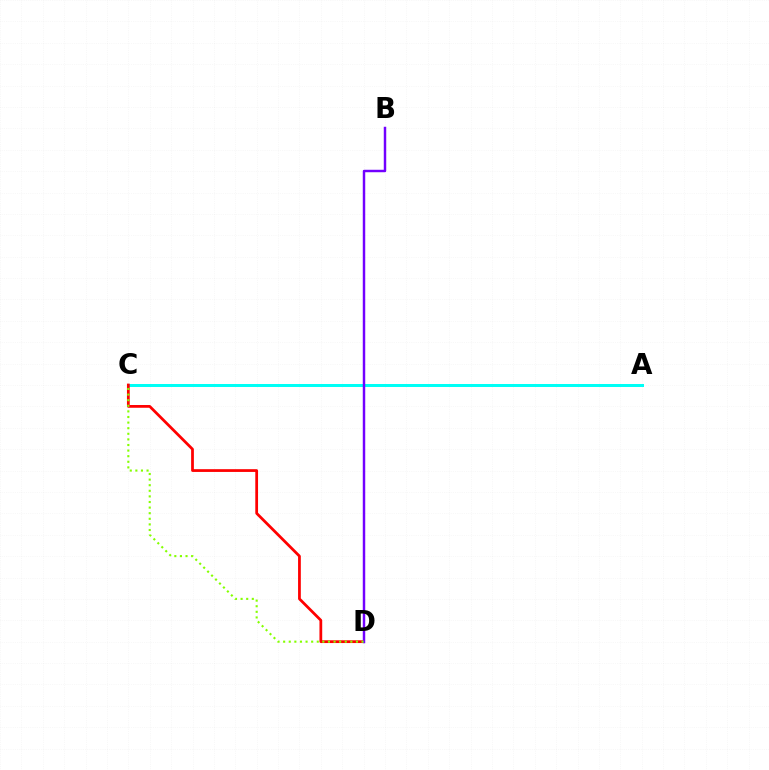{('A', 'C'): [{'color': '#00fff6', 'line_style': 'solid', 'thickness': 2.16}], ('C', 'D'): [{'color': '#ff0000', 'line_style': 'solid', 'thickness': 1.98}, {'color': '#84ff00', 'line_style': 'dotted', 'thickness': 1.52}], ('B', 'D'): [{'color': '#7200ff', 'line_style': 'solid', 'thickness': 1.77}]}